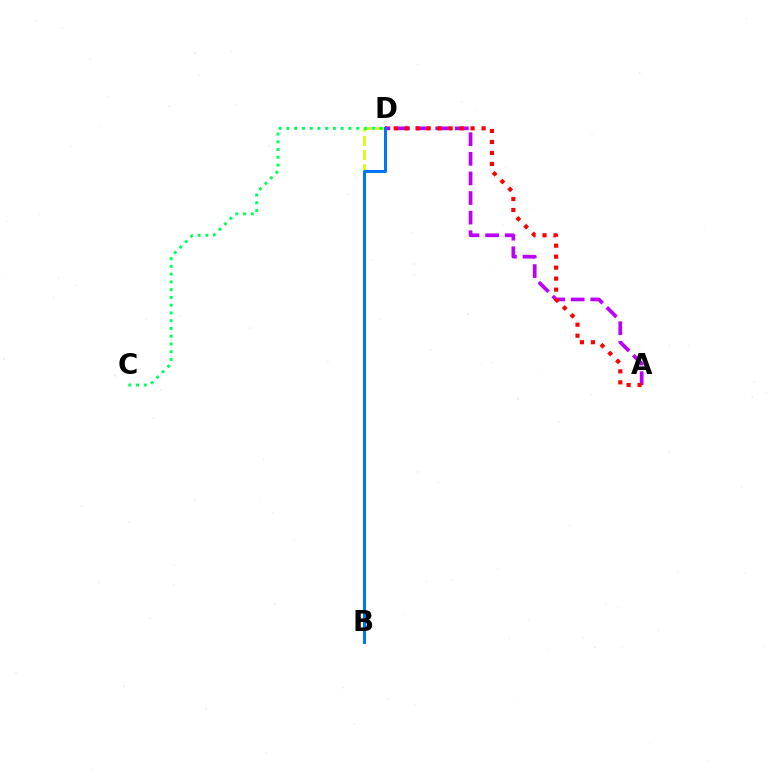{('A', 'D'): [{'color': '#b900ff', 'line_style': 'dashed', 'thickness': 2.66}, {'color': '#ff0000', 'line_style': 'dotted', 'thickness': 2.98}], ('B', 'D'): [{'color': '#d1ff00', 'line_style': 'dashed', 'thickness': 1.93}, {'color': '#0074ff', 'line_style': 'solid', 'thickness': 2.14}], ('C', 'D'): [{'color': '#00ff5c', 'line_style': 'dotted', 'thickness': 2.11}]}